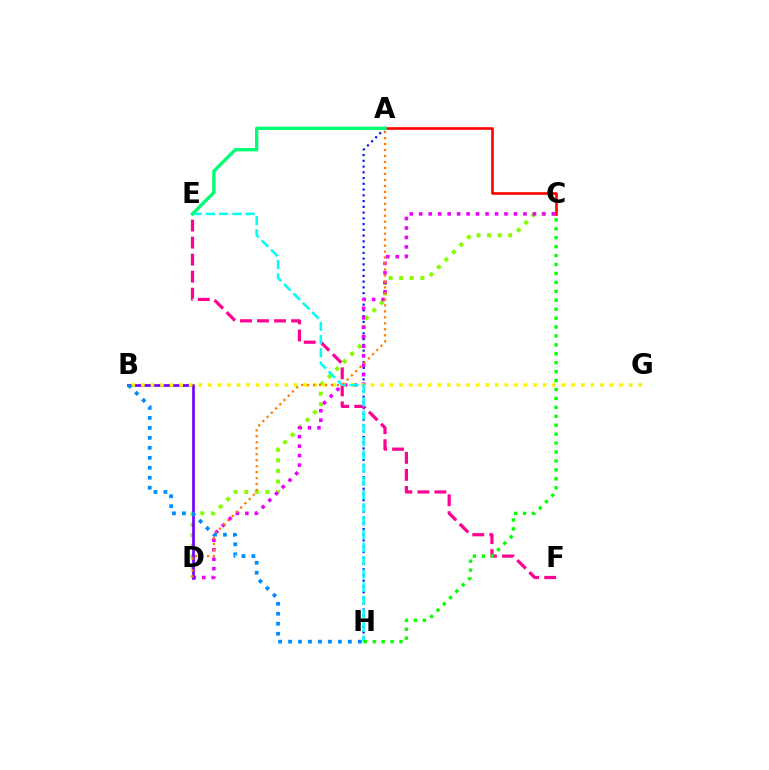{('C', 'D'): [{'color': '#84ff00', 'line_style': 'dotted', 'thickness': 2.87}, {'color': '#ee00ff', 'line_style': 'dotted', 'thickness': 2.57}], ('A', 'H'): [{'color': '#0010ff', 'line_style': 'dotted', 'thickness': 1.56}], ('B', 'D'): [{'color': '#7200ff', 'line_style': 'solid', 'thickness': 1.94}], ('B', 'G'): [{'color': '#fcf500', 'line_style': 'dotted', 'thickness': 2.6}], ('E', 'F'): [{'color': '#ff0094', 'line_style': 'dashed', 'thickness': 2.31}], ('E', 'H'): [{'color': '#00fff6', 'line_style': 'dashed', 'thickness': 1.8}], ('A', 'C'): [{'color': '#ff0000', 'line_style': 'solid', 'thickness': 1.88}], ('A', 'D'): [{'color': '#ff7c00', 'line_style': 'dotted', 'thickness': 1.62}], ('B', 'H'): [{'color': '#008cff', 'line_style': 'dotted', 'thickness': 2.71}], ('C', 'H'): [{'color': '#08ff00', 'line_style': 'dotted', 'thickness': 2.43}], ('A', 'E'): [{'color': '#00ff74', 'line_style': 'solid', 'thickness': 2.4}]}